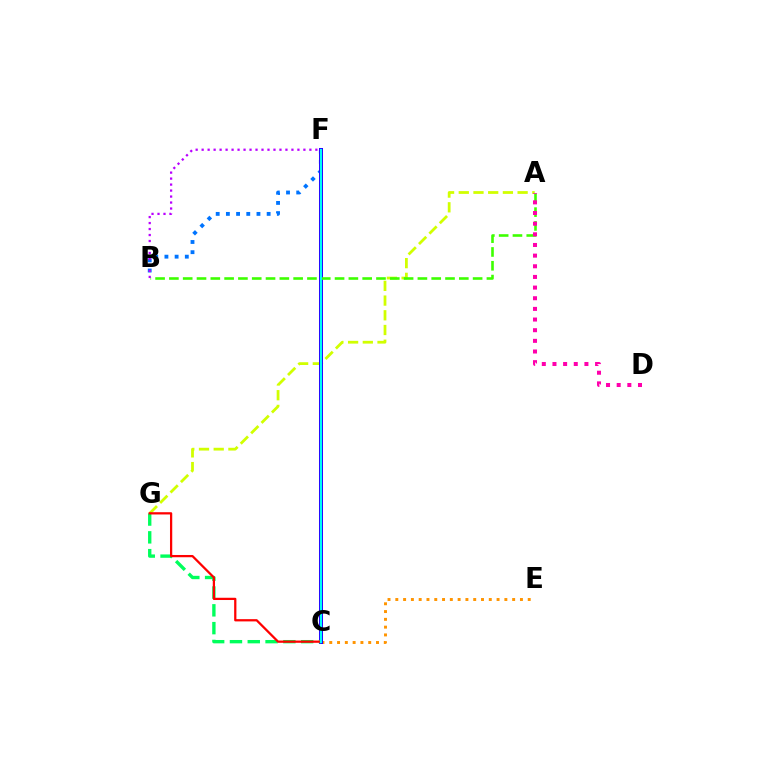{('B', 'F'): [{'color': '#0074ff', 'line_style': 'dotted', 'thickness': 2.77}, {'color': '#b900ff', 'line_style': 'dotted', 'thickness': 1.63}], ('A', 'G'): [{'color': '#d1ff00', 'line_style': 'dashed', 'thickness': 2.0}], ('C', 'E'): [{'color': '#ff9400', 'line_style': 'dotted', 'thickness': 2.12}], ('C', 'F'): [{'color': '#2500ff', 'line_style': 'solid', 'thickness': 2.89}, {'color': '#00fff6', 'line_style': 'solid', 'thickness': 1.51}], ('C', 'G'): [{'color': '#00ff5c', 'line_style': 'dashed', 'thickness': 2.42}, {'color': '#ff0000', 'line_style': 'solid', 'thickness': 1.62}], ('A', 'B'): [{'color': '#3dff00', 'line_style': 'dashed', 'thickness': 1.88}], ('A', 'D'): [{'color': '#ff00ac', 'line_style': 'dotted', 'thickness': 2.89}]}